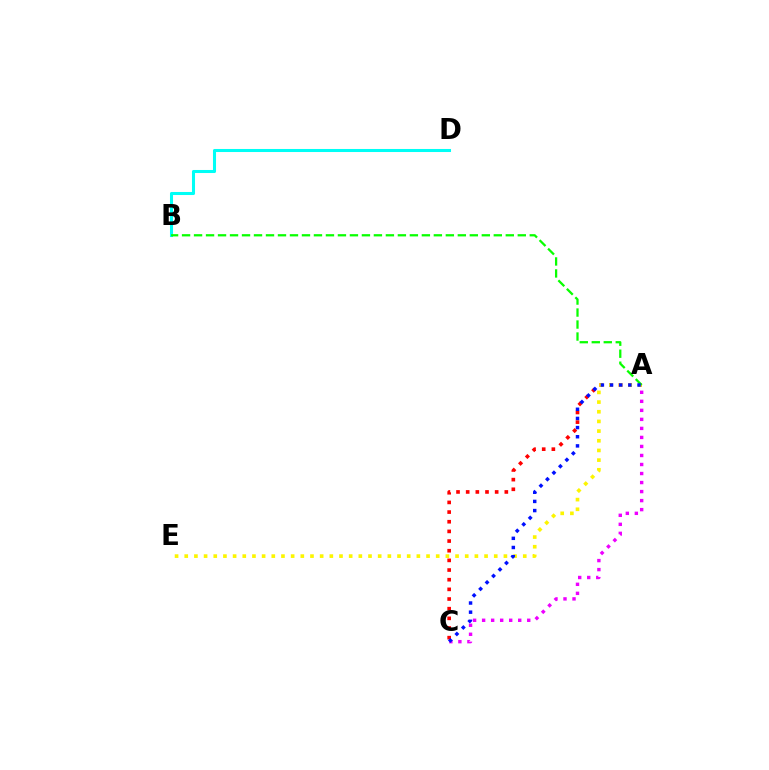{('A', 'C'): [{'color': '#ff0000', 'line_style': 'dotted', 'thickness': 2.62}, {'color': '#ee00ff', 'line_style': 'dotted', 'thickness': 2.45}, {'color': '#0010ff', 'line_style': 'dotted', 'thickness': 2.49}], ('B', 'D'): [{'color': '#00fff6', 'line_style': 'solid', 'thickness': 2.2}], ('A', 'E'): [{'color': '#fcf500', 'line_style': 'dotted', 'thickness': 2.63}], ('A', 'B'): [{'color': '#08ff00', 'line_style': 'dashed', 'thickness': 1.63}]}